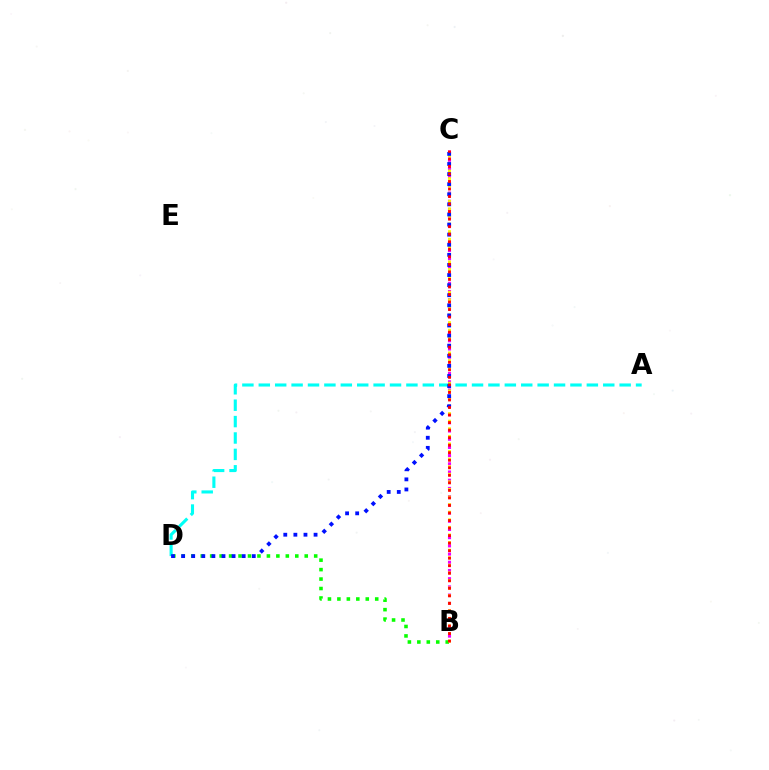{('B', 'C'): [{'color': '#ee00ff', 'line_style': 'dotted', 'thickness': 2.23}, {'color': '#fcf500', 'line_style': 'dotted', 'thickness': 2.06}, {'color': '#ff0000', 'line_style': 'dotted', 'thickness': 2.05}], ('B', 'D'): [{'color': '#08ff00', 'line_style': 'dotted', 'thickness': 2.57}], ('A', 'D'): [{'color': '#00fff6', 'line_style': 'dashed', 'thickness': 2.23}], ('C', 'D'): [{'color': '#0010ff', 'line_style': 'dotted', 'thickness': 2.74}]}